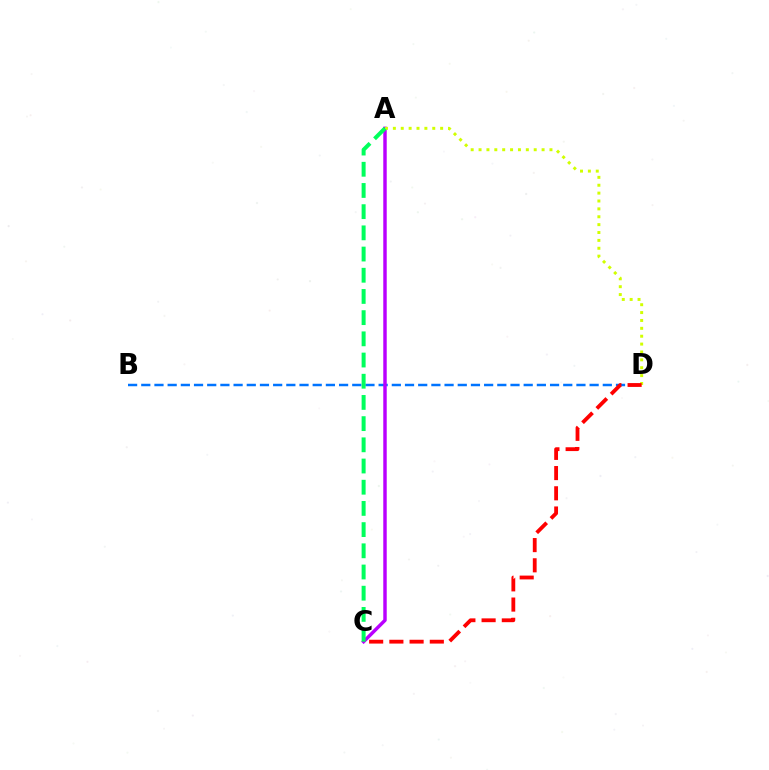{('B', 'D'): [{'color': '#0074ff', 'line_style': 'dashed', 'thickness': 1.79}], ('A', 'C'): [{'color': '#b900ff', 'line_style': 'solid', 'thickness': 2.48}, {'color': '#00ff5c', 'line_style': 'dashed', 'thickness': 2.88}], ('A', 'D'): [{'color': '#d1ff00', 'line_style': 'dotted', 'thickness': 2.14}], ('C', 'D'): [{'color': '#ff0000', 'line_style': 'dashed', 'thickness': 2.75}]}